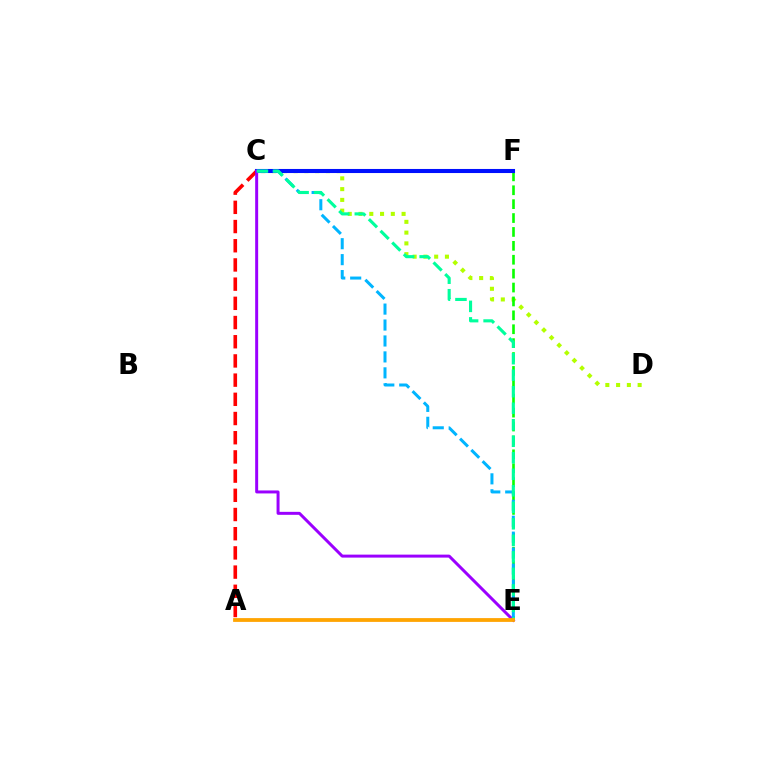{('A', 'E'): [{'color': '#ff00bd', 'line_style': 'solid', 'thickness': 1.55}, {'color': '#ffa500', 'line_style': 'solid', 'thickness': 2.71}], ('C', 'D'): [{'color': '#b3ff00', 'line_style': 'dotted', 'thickness': 2.93}], ('E', 'F'): [{'color': '#08ff00', 'line_style': 'dashed', 'thickness': 1.89}], ('A', 'C'): [{'color': '#ff0000', 'line_style': 'dashed', 'thickness': 2.61}], ('C', 'F'): [{'color': '#0010ff', 'line_style': 'solid', 'thickness': 2.93}], ('C', 'E'): [{'color': '#00b5ff', 'line_style': 'dashed', 'thickness': 2.17}, {'color': '#9b00ff', 'line_style': 'solid', 'thickness': 2.15}, {'color': '#00ff9d', 'line_style': 'dashed', 'thickness': 2.24}]}